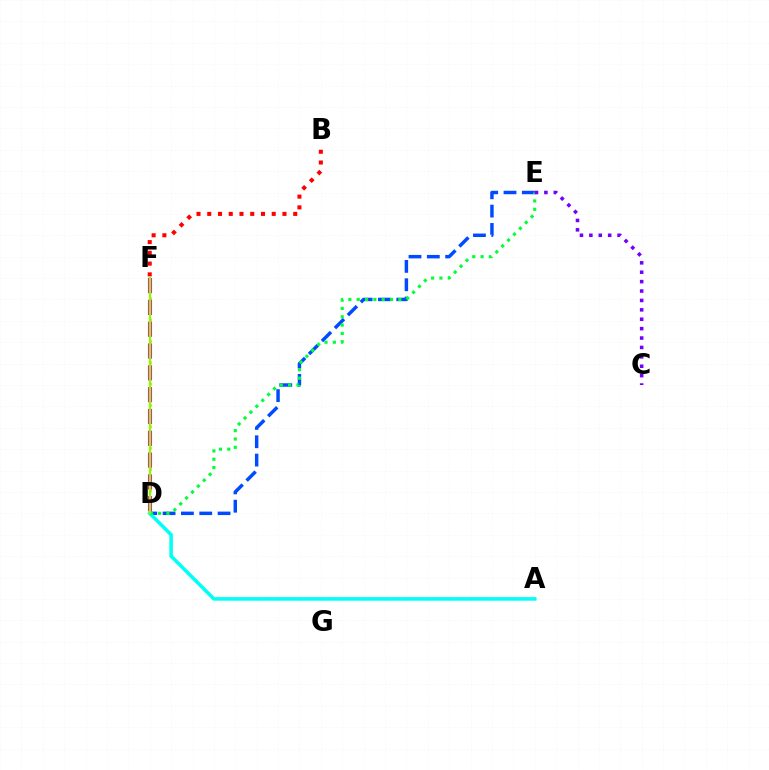{('D', 'F'): [{'color': '#ffbd00', 'line_style': 'dotted', 'thickness': 1.93}, {'color': '#ff00cf', 'line_style': 'dashed', 'thickness': 2.96}, {'color': '#84ff00', 'line_style': 'solid', 'thickness': 1.65}], ('B', 'F'): [{'color': '#ff0000', 'line_style': 'dotted', 'thickness': 2.92}], ('D', 'E'): [{'color': '#004bff', 'line_style': 'dashed', 'thickness': 2.49}, {'color': '#00ff39', 'line_style': 'dotted', 'thickness': 2.26}], ('A', 'D'): [{'color': '#00fff6', 'line_style': 'solid', 'thickness': 2.55}], ('C', 'E'): [{'color': '#7200ff', 'line_style': 'dotted', 'thickness': 2.55}]}